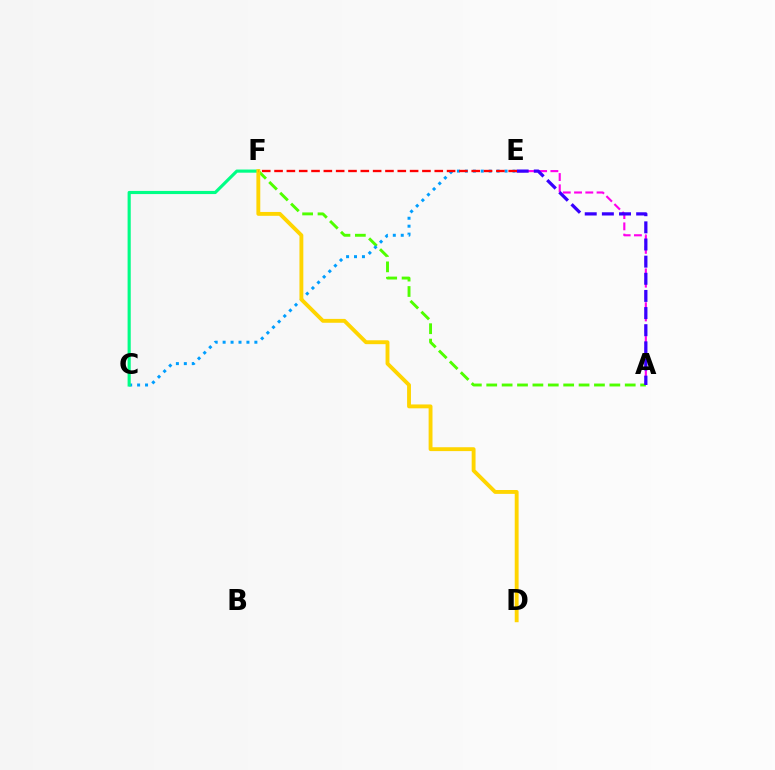{('A', 'F'): [{'color': '#4fff00', 'line_style': 'dashed', 'thickness': 2.09}], ('A', 'E'): [{'color': '#ff00ed', 'line_style': 'dashed', 'thickness': 1.53}, {'color': '#3700ff', 'line_style': 'dashed', 'thickness': 2.33}], ('C', 'E'): [{'color': '#009eff', 'line_style': 'dotted', 'thickness': 2.16}], ('C', 'F'): [{'color': '#00ff86', 'line_style': 'solid', 'thickness': 2.26}], ('D', 'F'): [{'color': '#ffd500', 'line_style': 'solid', 'thickness': 2.79}], ('E', 'F'): [{'color': '#ff0000', 'line_style': 'dashed', 'thickness': 1.67}]}